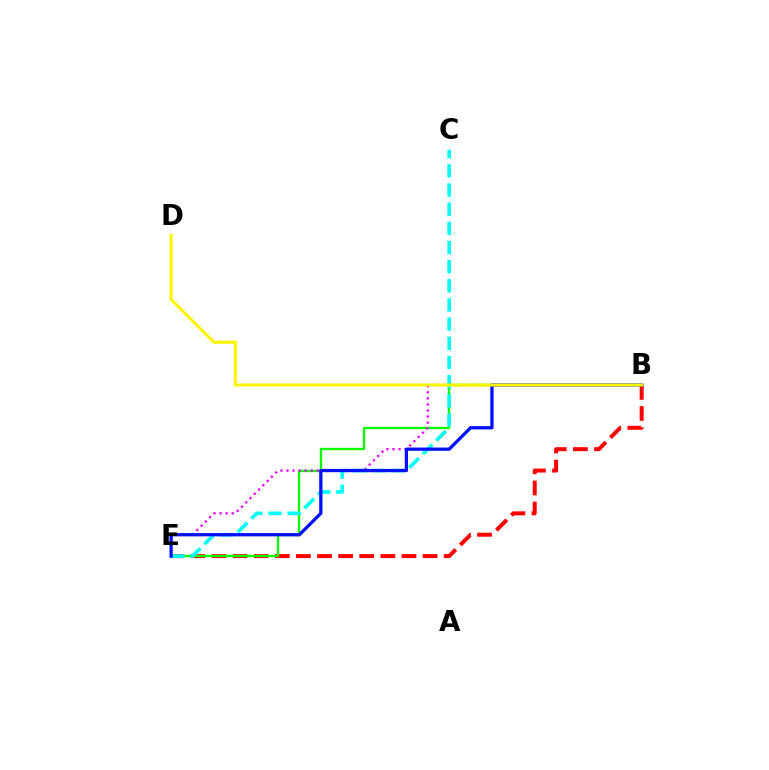{('B', 'E'): [{'color': '#ff0000', 'line_style': 'dashed', 'thickness': 2.87}, {'color': '#08ff00', 'line_style': 'solid', 'thickness': 1.68}, {'color': '#ee00ff', 'line_style': 'dotted', 'thickness': 1.64}, {'color': '#0010ff', 'line_style': 'solid', 'thickness': 2.36}], ('C', 'E'): [{'color': '#00fff6', 'line_style': 'dashed', 'thickness': 2.6}], ('B', 'D'): [{'color': '#fcf500', 'line_style': 'solid', 'thickness': 2.21}]}